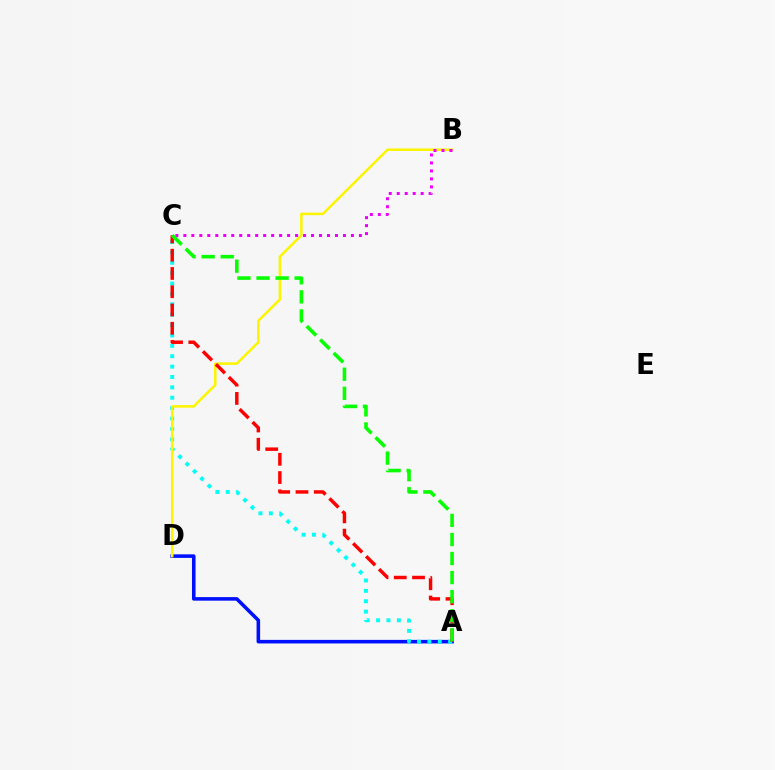{('A', 'D'): [{'color': '#0010ff', 'line_style': 'solid', 'thickness': 2.56}], ('A', 'C'): [{'color': '#00fff6', 'line_style': 'dotted', 'thickness': 2.82}, {'color': '#ff0000', 'line_style': 'dashed', 'thickness': 2.48}, {'color': '#08ff00', 'line_style': 'dashed', 'thickness': 2.59}], ('B', 'D'): [{'color': '#fcf500', 'line_style': 'solid', 'thickness': 1.81}], ('B', 'C'): [{'color': '#ee00ff', 'line_style': 'dotted', 'thickness': 2.17}]}